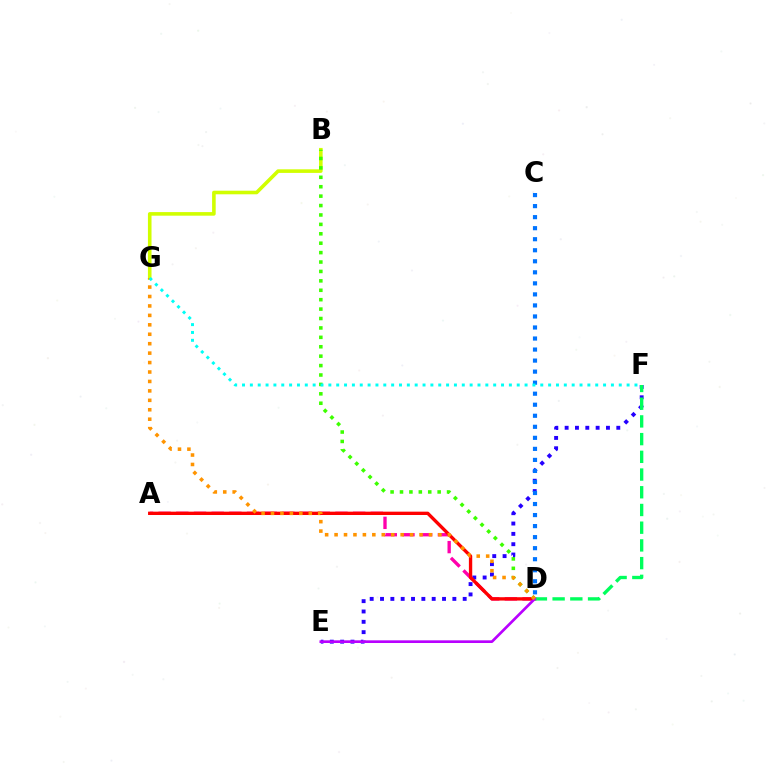{('E', 'F'): [{'color': '#2500ff', 'line_style': 'dotted', 'thickness': 2.81}], ('A', 'D'): [{'color': '#ff00ac', 'line_style': 'dashed', 'thickness': 2.4}, {'color': '#ff0000', 'line_style': 'solid', 'thickness': 2.4}], ('B', 'G'): [{'color': '#d1ff00', 'line_style': 'solid', 'thickness': 2.59}], ('B', 'D'): [{'color': '#3dff00', 'line_style': 'dotted', 'thickness': 2.56}], ('D', 'F'): [{'color': '#00ff5c', 'line_style': 'dashed', 'thickness': 2.41}], ('D', 'E'): [{'color': '#b900ff', 'line_style': 'solid', 'thickness': 1.92}], ('D', 'G'): [{'color': '#ff9400', 'line_style': 'dotted', 'thickness': 2.56}], ('C', 'D'): [{'color': '#0074ff', 'line_style': 'dotted', 'thickness': 3.0}], ('F', 'G'): [{'color': '#00fff6', 'line_style': 'dotted', 'thickness': 2.13}]}